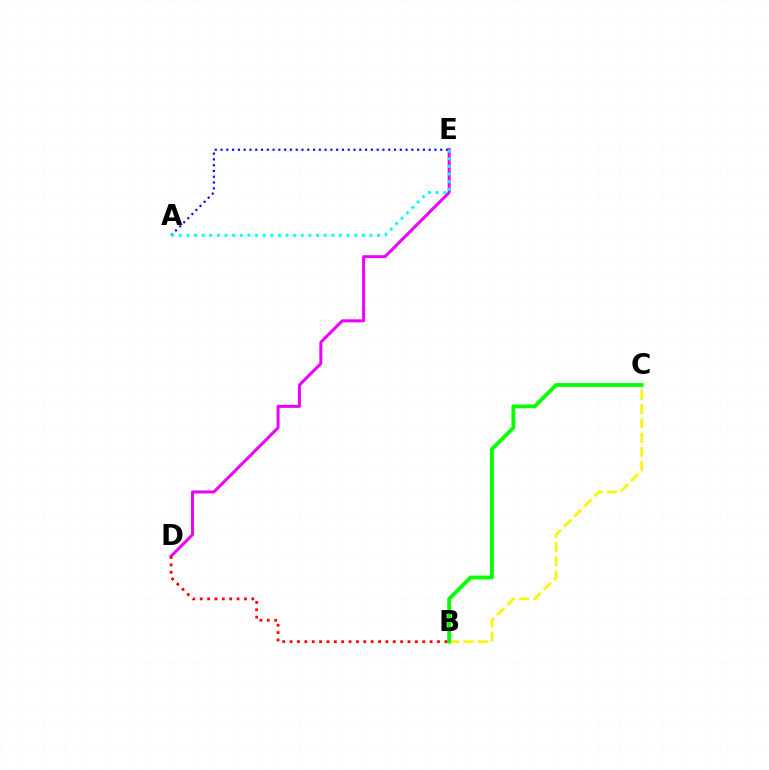{('D', 'E'): [{'color': '#ee00ff', 'line_style': 'solid', 'thickness': 2.16}], ('B', 'C'): [{'color': '#fcf500', 'line_style': 'dashed', 'thickness': 1.94}, {'color': '#08ff00', 'line_style': 'solid', 'thickness': 2.77}], ('A', 'E'): [{'color': '#0010ff', 'line_style': 'dotted', 'thickness': 1.57}, {'color': '#00fff6', 'line_style': 'dotted', 'thickness': 2.07}], ('B', 'D'): [{'color': '#ff0000', 'line_style': 'dotted', 'thickness': 2.0}]}